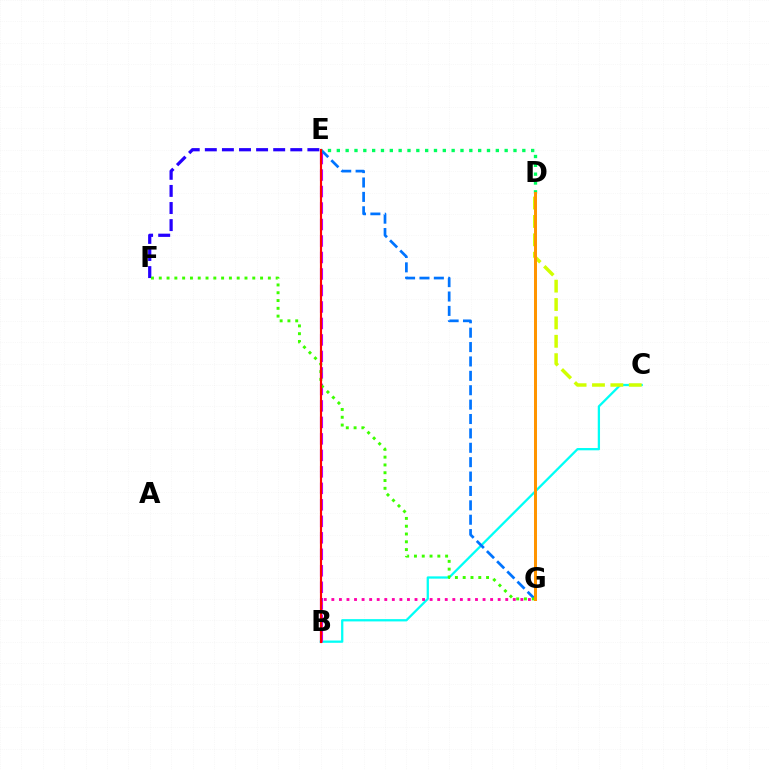{('E', 'F'): [{'color': '#2500ff', 'line_style': 'dashed', 'thickness': 2.32}], ('B', 'E'): [{'color': '#b900ff', 'line_style': 'dashed', 'thickness': 2.24}, {'color': '#ff0000', 'line_style': 'solid', 'thickness': 1.54}], ('B', 'C'): [{'color': '#00fff6', 'line_style': 'solid', 'thickness': 1.64}], ('C', 'D'): [{'color': '#d1ff00', 'line_style': 'dashed', 'thickness': 2.5}], ('E', 'G'): [{'color': '#0074ff', 'line_style': 'dashed', 'thickness': 1.95}], ('F', 'G'): [{'color': '#3dff00', 'line_style': 'dotted', 'thickness': 2.12}], ('D', 'E'): [{'color': '#00ff5c', 'line_style': 'dotted', 'thickness': 2.4}], ('B', 'G'): [{'color': '#ff00ac', 'line_style': 'dotted', 'thickness': 2.05}], ('D', 'G'): [{'color': '#ff9400', 'line_style': 'solid', 'thickness': 2.15}]}